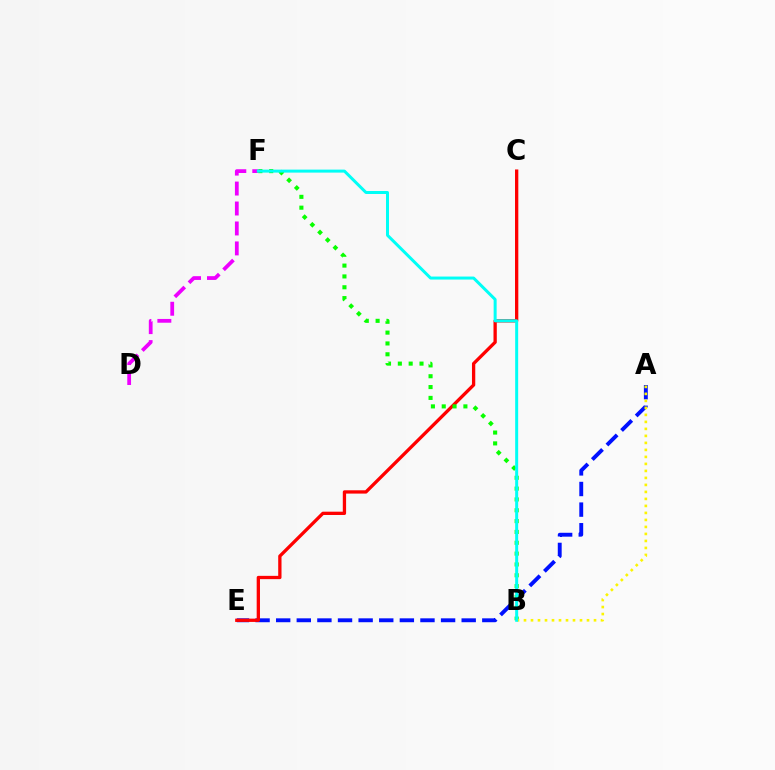{('A', 'E'): [{'color': '#0010ff', 'line_style': 'dashed', 'thickness': 2.8}], ('D', 'F'): [{'color': '#ee00ff', 'line_style': 'dashed', 'thickness': 2.71}], ('C', 'E'): [{'color': '#ff0000', 'line_style': 'solid', 'thickness': 2.38}], ('B', 'F'): [{'color': '#08ff00', 'line_style': 'dotted', 'thickness': 2.94}, {'color': '#00fff6', 'line_style': 'solid', 'thickness': 2.16}], ('A', 'B'): [{'color': '#fcf500', 'line_style': 'dotted', 'thickness': 1.9}]}